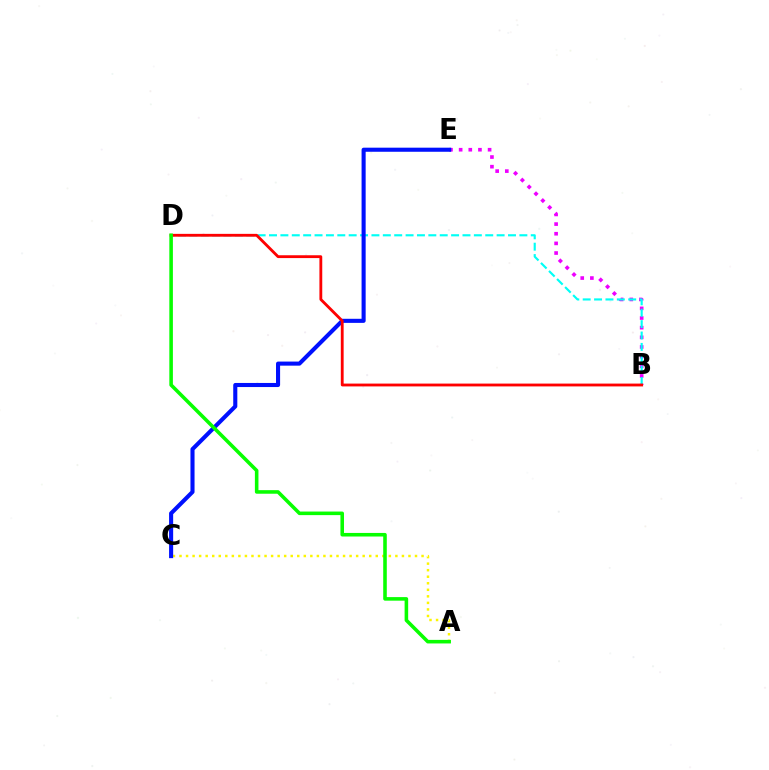{('B', 'E'): [{'color': '#ee00ff', 'line_style': 'dotted', 'thickness': 2.62}], ('B', 'D'): [{'color': '#00fff6', 'line_style': 'dashed', 'thickness': 1.55}, {'color': '#ff0000', 'line_style': 'solid', 'thickness': 2.04}], ('A', 'C'): [{'color': '#fcf500', 'line_style': 'dotted', 'thickness': 1.78}], ('C', 'E'): [{'color': '#0010ff', 'line_style': 'solid', 'thickness': 2.94}], ('A', 'D'): [{'color': '#08ff00', 'line_style': 'solid', 'thickness': 2.57}]}